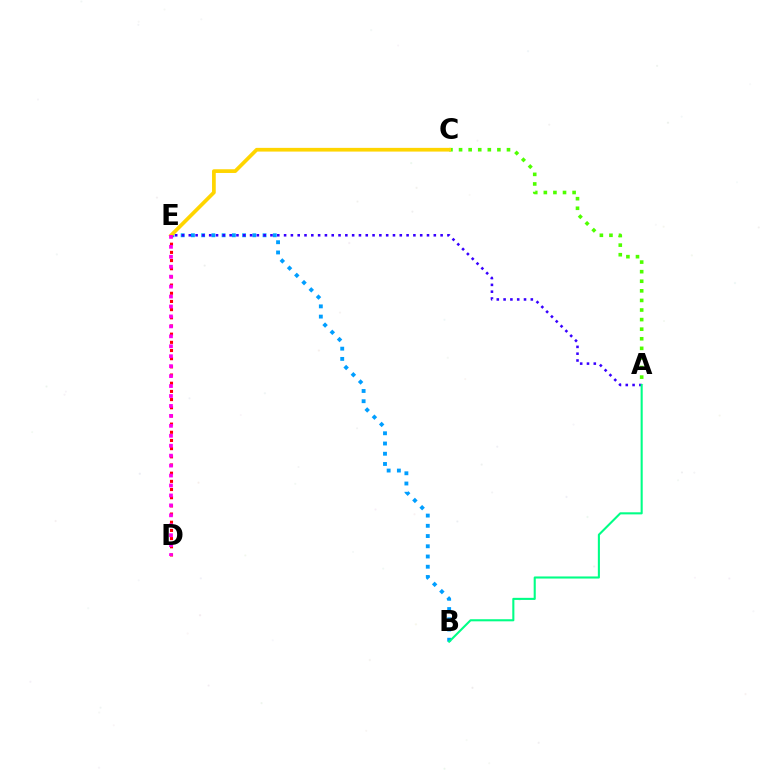{('A', 'C'): [{'color': '#4fff00', 'line_style': 'dotted', 'thickness': 2.6}], ('B', 'E'): [{'color': '#009eff', 'line_style': 'dotted', 'thickness': 2.78}], ('C', 'E'): [{'color': '#ffd500', 'line_style': 'solid', 'thickness': 2.67}], ('A', 'E'): [{'color': '#3700ff', 'line_style': 'dotted', 'thickness': 1.85}], ('A', 'B'): [{'color': '#00ff86', 'line_style': 'solid', 'thickness': 1.51}], ('D', 'E'): [{'color': '#ff0000', 'line_style': 'dotted', 'thickness': 2.22}, {'color': '#ff00ed', 'line_style': 'dotted', 'thickness': 2.7}]}